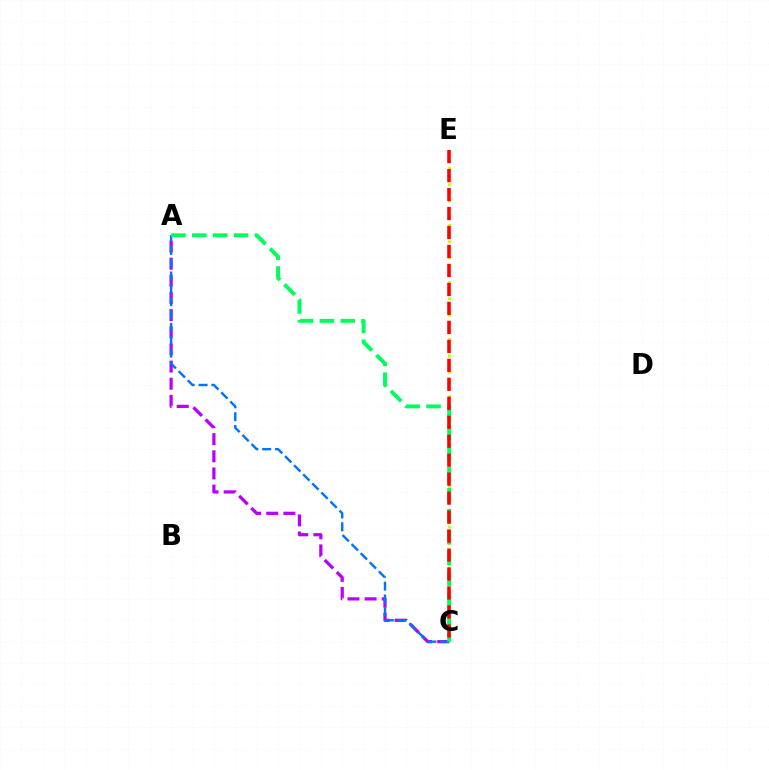{('C', 'E'): [{'color': '#d1ff00', 'line_style': 'dotted', 'thickness': 2.22}, {'color': '#ff0000', 'line_style': 'dashed', 'thickness': 2.58}], ('A', 'C'): [{'color': '#b900ff', 'line_style': 'dashed', 'thickness': 2.33}, {'color': '#0074ff', 'line_style': 'dashed', 'thickness': 1.74}, {'color': '#00ff5c', 'line_style': 'dashed', 'thickness': 2.84}]}